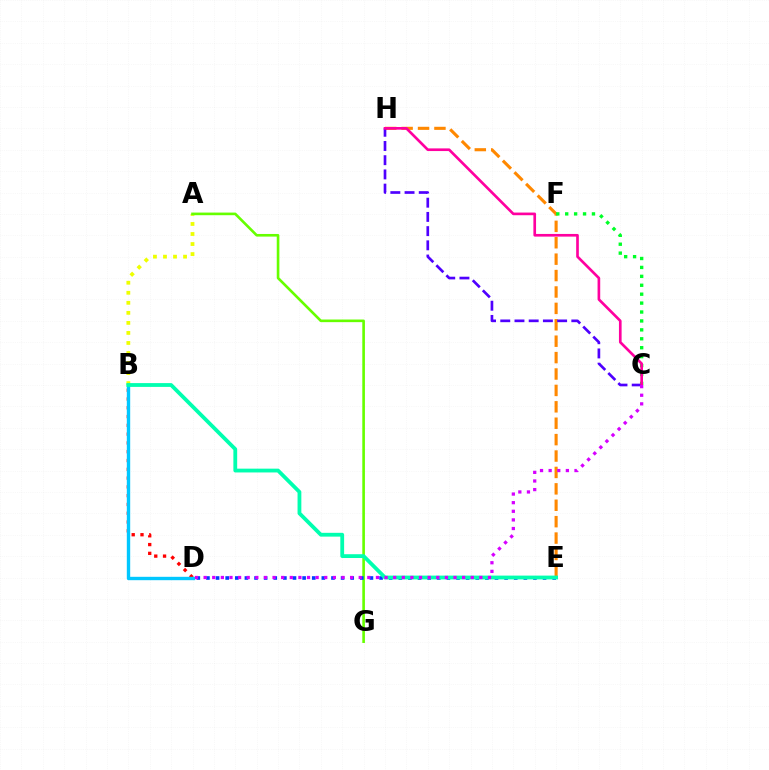{('A', 'B'): [{'color': '#eeff00', 'line_style': 'dotted', 'thickness': 2.73}], ('B', 'D'): [{'color': '#ff0000', 'line_style': 'dotted', 'thickness': 2.39}, {'color': '#00c7ff', 'line_style': 'solid', 'thickness': 2.43}], ('E', 'H'): [{'color': '#ff8800', 'line_style': 'dashed', 'thickness': 2.23}], ('A', 'G'): [{'color': '#66ff00', 'line_style': 'solid', 'thickness': 1.89}], ('C', 'F'): [{'color': '#00ff27', 'line_style': 'dotted', 'thickness': 2.42}], ('C', 'H'): [{'color': '#4f00ff', 'line_style': 'dashed', 'thickness': 1.93}, {'color': '#ff00a0', 'line_style': 'solid', 'thickness': 1.92}], ('D', 'E'): [{'color': '#003fff', 'line_style': 'dotted', 'thickness': 2.61}], ('B', 'E'): [{'color': '#00ffaf', 'line_style': 'solid', 'thickness': 2.73}], ('C', 'D'): [{'color': '#d600ff', 'line_style': 'dotted', 'thickness': 2.34}]}